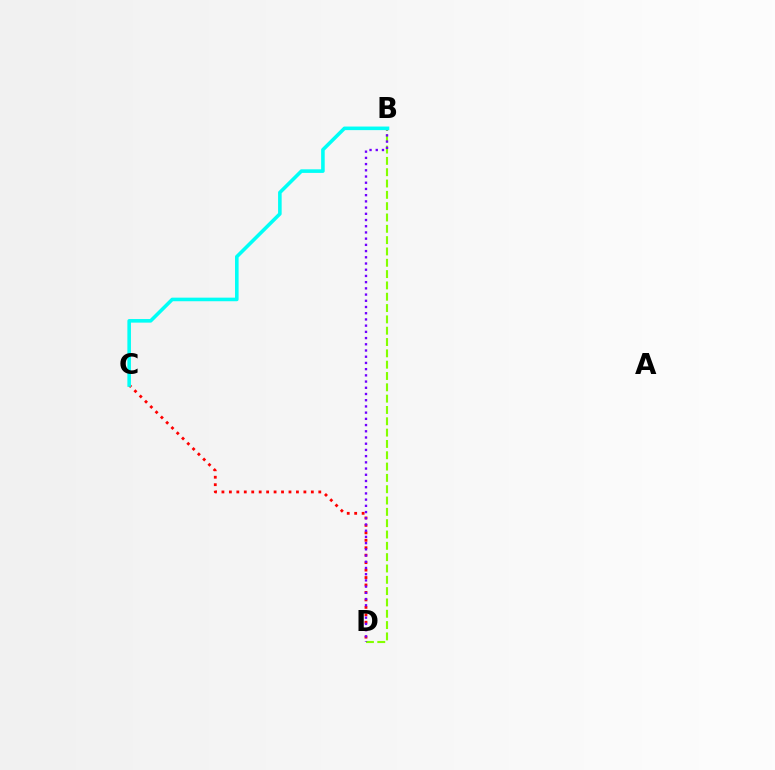{('C', 'D'): [{'color': '#ff0000', 'line_style': 'dotted', 'thickness': 2.02}], ('B', 'D'): [{'color': '#84ff00', 'line_style': 'dashed', 'thickness': 1.54}, {'color': '#7200ff', 'line_style': 'dotted', 'thickness': 1.69}], ('B', 'C'): [{'color': '#00fff6', 'line_style': 'solid', 'thickness': 2.58}]}